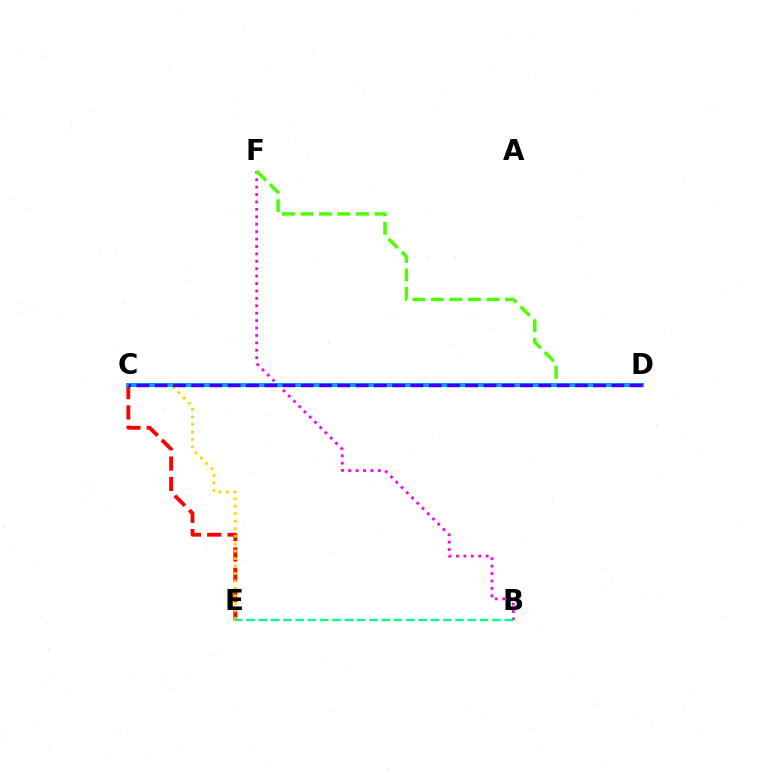{('C', 'E'): [{'color': '#ff0000', 'line_style': 'dashed', 'thickness': 2.76}, {'color': '#ffd500', 'line_style': 'dotted', 'thickness': 2.03}], ('B', 'F'): [{'color': '#ff00ed', 'line_style': 'dotted', 'thickness': 2.01}], ('D', 'F'): [{'color': '#4fff00', 'line_style': 'dashed', 'thickness': 2.51}], ('B', 'E'): [{'color': '#00ff86', 'line_style': 'dashed', 'thickness': 1.67}], ('C', 'D'): [{'color': '#009eff', 'line_style': 'solid', 'thickness': 2.84}, {'color': '#3700ff', 'line_style': 'dashed', 'thickness': 2.48}]}